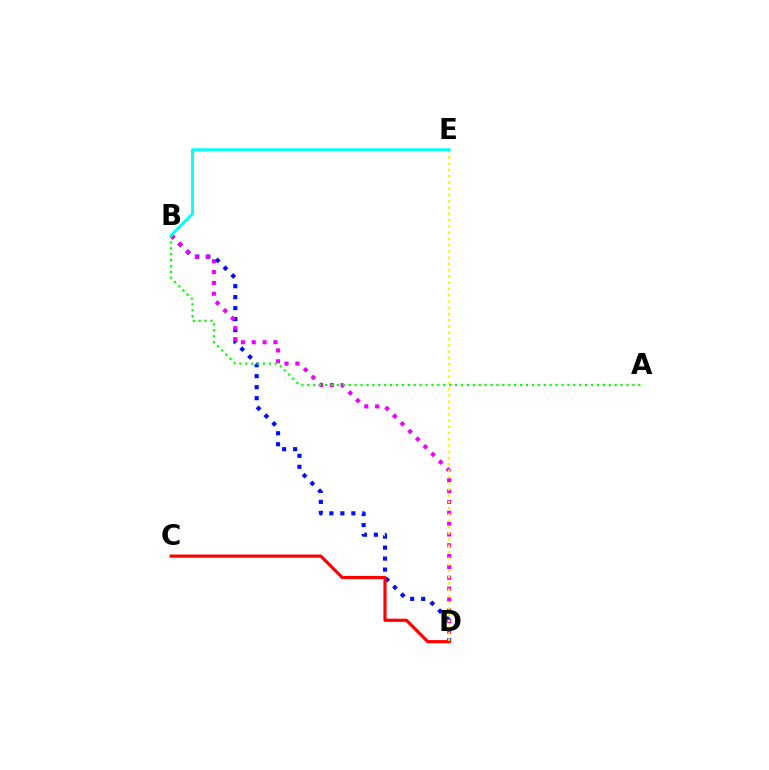{('B', 'D'): [{'color': '#0010ff', 'line_style': 'dotted', 'thickness': 2.99}, {'color': '#ee00ff', 'line_style': 'dotted', 'thickness': 2.94}], ('C', 'D'): [{'color': '#ff0000', 'line_style': 'solid', 'thickness': 2.29}], ('A', 'B'): [{'color': '#08ff00', 'line_style': 'dotted', 'thickness': 1.61}], ('D', 'E'): [{'color': '#fcf500', 'line_style': 'dotted', 'thickness': 1.7}], ('B', 'E'): [{'color': '#00fff6', 'line_style': 'solid', 'thickness': 2.08}]}